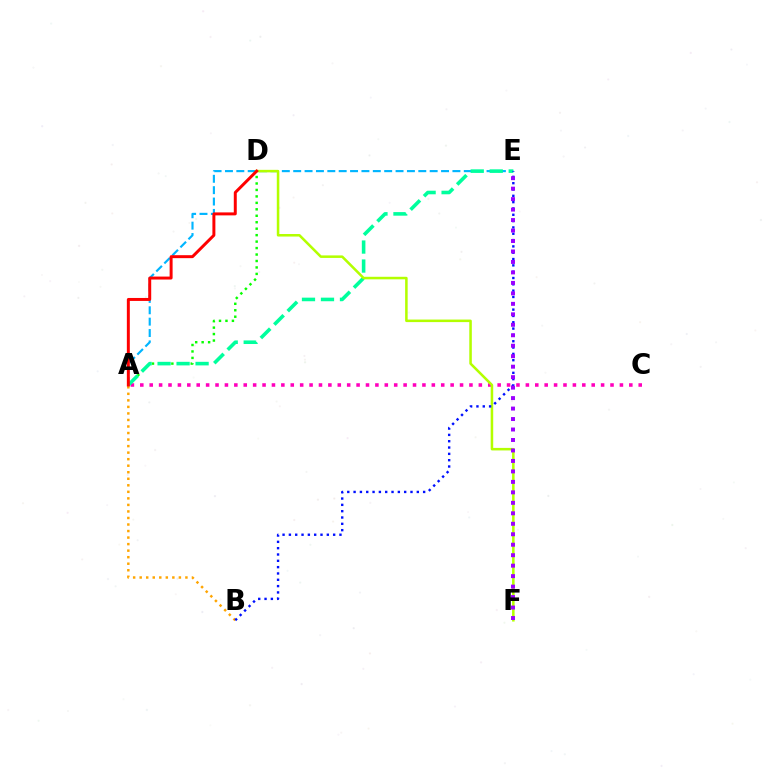{('A', 'D'): [{'color': '#08ff00', 'line_style': 'dotted', 'thickness': 1.75}, {'color': '#ff0000', 'line_style': 'solid', 'thickness': 2.14}], ('A', 'C'): [{'color': '#ff00bd', 'line_style': 'dotted', 'thickness': 2.56}], ('A', 'E'): [{'color': '#00b5ff', 'line_style': 'dashed', 'thickness': 1.55}, {'color': '#00ff9d', 'line_style': 'dashed', 'thickness': 2.58}], ('A', 'B'): [{'color': '#ffa500', 'line_style': 'dotted', 'thickness': 1.78}], ('D', 'F'): [{'color': '#b3ff00', 'line_style': 'solid', 'thickness': 1.83}], ('B', 'E'): [{'color': '#0010ff', 'line_style': 'dotted', 'thickness': 1.72}], ('E', 'F'): [{'color': '#9b00ff', 'line_style': 'dotted', 'thickness': 2.85}]}